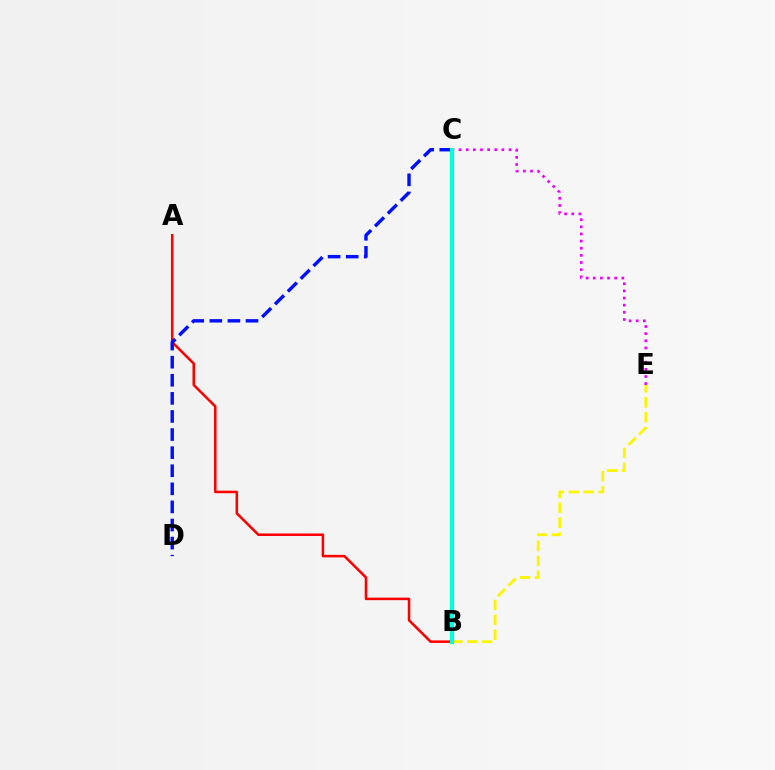{('B', 'E'): [{'color': '#fcf500', 'line_style': 'dashed', 'thickness': 2.03}], ('C', 'E'): [{'color': '#ee00ff', 'line_style': 'dotted', 'thickness': 1.94}], ('A', 'B'): [{'color': '#ff0000', 'line_style': 'solid', 'thickness': 1.82}], ('C', 'D'): [{'color': '#0010ff', 'line_style': 'dashed', 'thickness': 2.46}], ('B', 'C'): [{'color': '#08ff00', 'line_style': 'solid', 'thickness': 2.96}, {'color': '#00fff6', 'line_style': 'solid', 'thickness': 2.62}]}